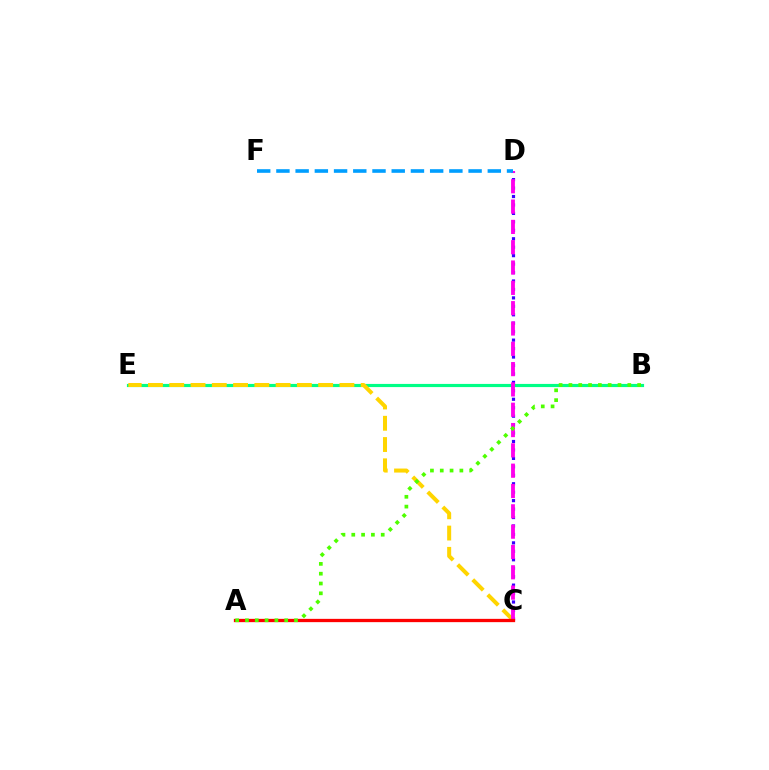{('B', 'E'): [{'color': '#00ff86', 'line_style': 'solid', 'thickness': 2.28}], ('C', 'E'): [{'color': '#ffd500', 'line_style': 'dashed', 'thickness': 2.89}], ('C', 'D'): [{'color': '#3700ff', 'line_style': 'dotted', 'thickness': 2.3}, {'color': '#ff00ed', 'line_style': 'dashed', 'thickness': 2.76}], ('A', 'C'): [{'color': '#ff0000', 'line_style': 'solid', 'thickness': 2.37}], ('D', 'F'): [{'color': '#009eff', 'line_style': 'dashed', 'thickness': 2.61}], ('A', 'B'): [{'color': '#4fff00', 'line_style': 'dotted', 'thickness': 2.67}]}